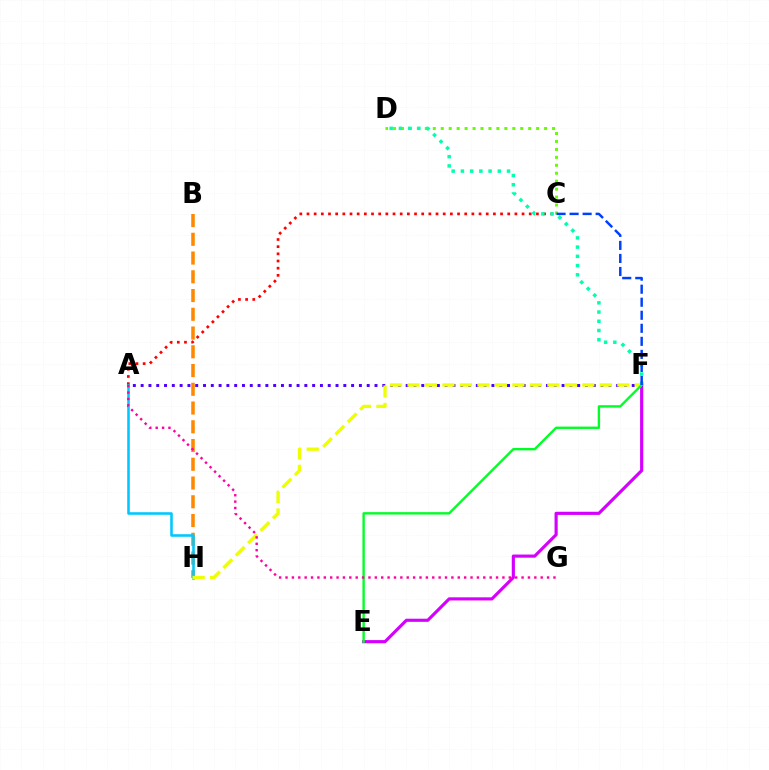{('B', 'H'): [{'color': '#ff8800', 'line_style': 'dashed', 'thickness': 2.55}], ('E', 'F'): [{'color': '#d600ff', 'line_style': 'solid', 'thickness': 2.26}, {'color': '#00ff27', 'line_style': 'solid', 'thickness': 1.71}], ('A', 'F'): [{'color': '#4f00ff', 'line_style': 'dotted', 'thickness': 2.12}], ('C', 'D'): [{'color': '#66ff00', 'line_style': 'dotted', 'thickness': 2.16}], ('A', 'C'): [{'color': '#ff0000', 'line_style': 'dotted', 'thickness': 1.95}], ('A', 'H'): [{'color': '#00c7ff', 'line_style': 'solid', 'thickness': 1.85}], ('F', 'H'): [{'color': '#eeff00', 'line_style': 'dashed', 'thickness': 2.38}], ('D', 'F'): [{'color': '#00ffaf', 'line_style': 'dotted', 'thickness': 2.51}], ('C', 'F'): [{'color': '#003fff', 'line_style': 'dashed', 'thickness': 1.77}], ('A', 'G'): [{'color': '#ff00a0', 'line_style': 'dotted', 'thickness': 1.73}]}